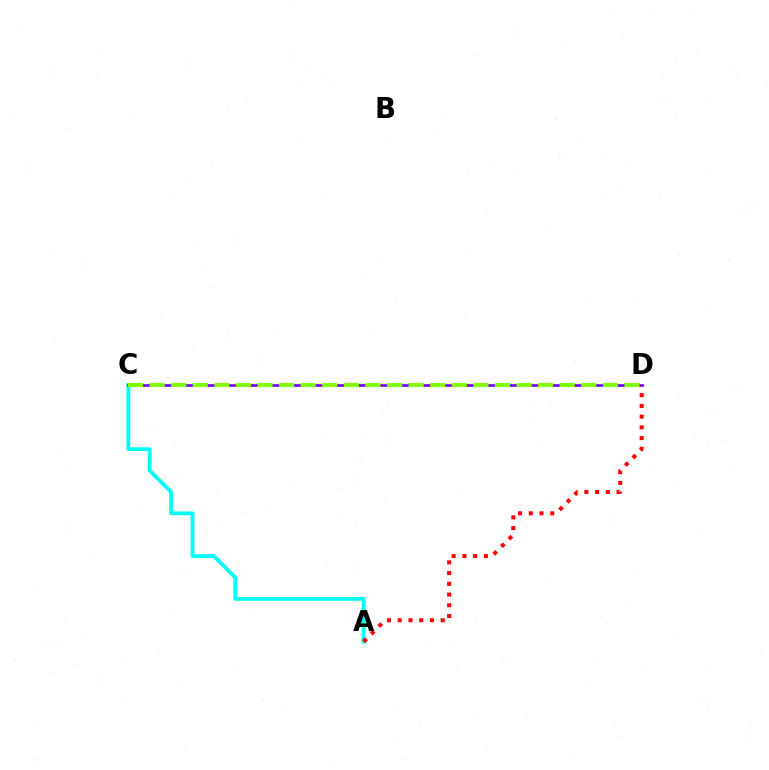{('A', 'C'): [{'color': '#00fff6', 'line_style': 'solid', 'thickness': 2.76}], ('A', 'D'): [{'color': '#ff0000', 'line_style': 'dotted', 'thickness': 2.92}], ('C', 'D'): [{'color': '#7200ff', 'line_style': 'solid', 'thickness': 1.9}, {'color': '#84ff00', 'line_style': 'dashed', 'thickness': 2.93}]}